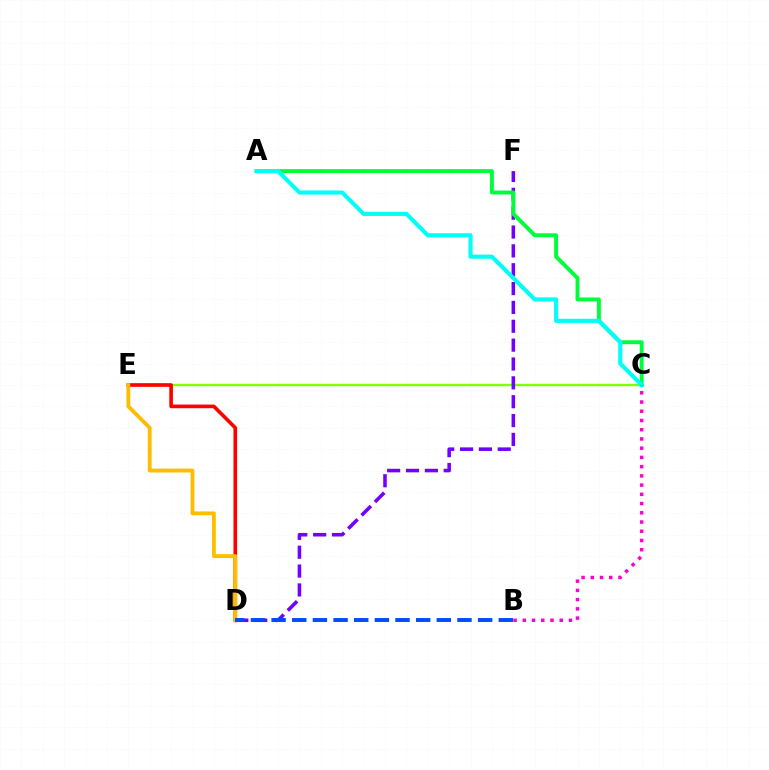{('C', 'E'): [{'color': '#84ff00', 'line_style': 'solid', 'thickness': 1.72}], ('D', 'E'): [{'color': '#ff0000', 'line_style': 'solid', 'thickness': 2.63}, {'color': '#ffbd00', 'line_style': 'solid', 'thickness': 2.77}], ('D', 'F'): [{'color': '#7200ff', 'line_style': 'dashed', 'thickness': 2.56}], ('A', 'C'): [{'color': '#00ff39', 'line_style': 'solid', 'thickness': 2.81}, {'color': '#00fff6', 'line_style': 'solid', 'thickness': 2.96}], ('B', 'D'): [{'color': '#004bff', 'line_style': 'dashed', 'thickness': 2.81}], ('B', 'C'): [{'color': '#ff00cf', 'line_style': 'dotted', 'thickness': 2.51}]}